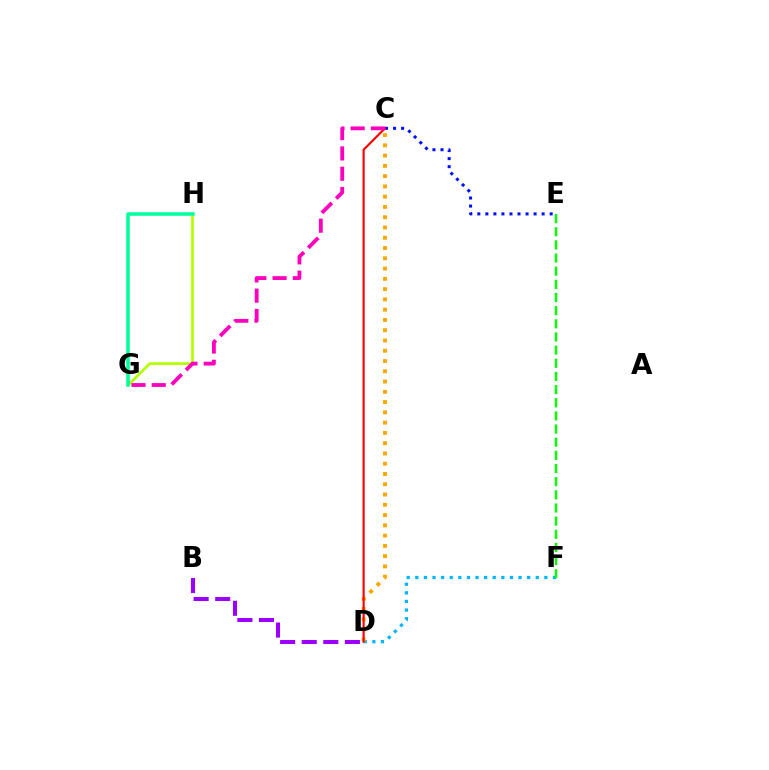{('D', 'F'): [{'color': '#00b5ff', 'line_style': 'dotted', 'thickness': 2.34}], ('C', 'E'): [{'color': '#0010ff', 'line_style': 'dotted', 'thickness': 2.18}], ('G', 'H'): [{'color': '#b3ff00', 'line_style': 'solid', 'thickness': 1.96}, {'color': '#00ff9d', 'line_style': 'solid', 'thickness': 2.54}], ('B', 'D'): [{'color': '#9b00ff', 'line_style': 'dashed', 'thickness': 2.93}], ('C', 'D'): [{'color': '#ffa500', 'line_style': 'dotted', 'thickness': 2.79}, {'color': '#ff0000', 'line_style': 'solid', 'thickness': 1.55}], ('C', 'G'): [{'color': '#ff00bd', 'line_style': 'dashed', 'thickness': 2.75}], ('E', 'F'): [{'color': '#08ff00', 'line_style': 'dashed', 'thickness': 1.79}]}